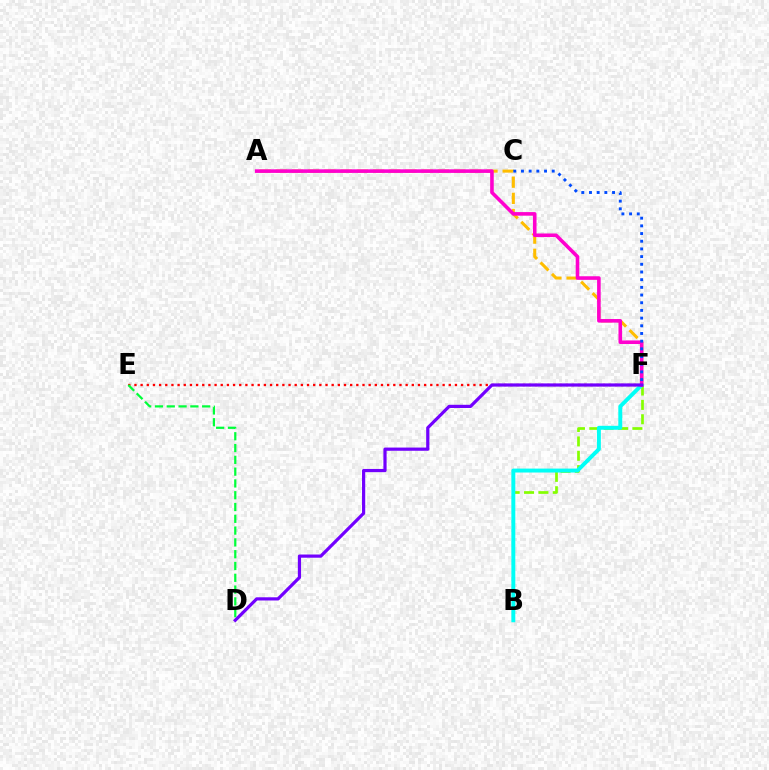{('B', 'F'): [{'color': '#84ff00', 'line_style': 'dashed', 'thickness': 1.95}, {'color': '#00fff6', 'line_style': 'solid', 'thickness': 2.83}], ('A', 'F'): [{'color': '#ffbd00', 'line_style': 'dashed', 'thickness': 2.2}, {'color': '#ff00cf', 'line_style': 'solid', 'thickness': 2.59}], ('E', 'F'): [{'color': '#ff0000', 'line_style': 'dotted', 'thickness': 1.67}], ('D', 'E'): [{'color': '#00ff39', 'line_style': 'dashed', 'thickness': 1.6}], ('D', 'F'): [{'color': '#7200ff', 'line_style': 'solid', 'thickness': 2.31}], ('C', 'F'): [{'color': '#004bff', 'line_style': 'dotted', 'thickness': 2.09}]}